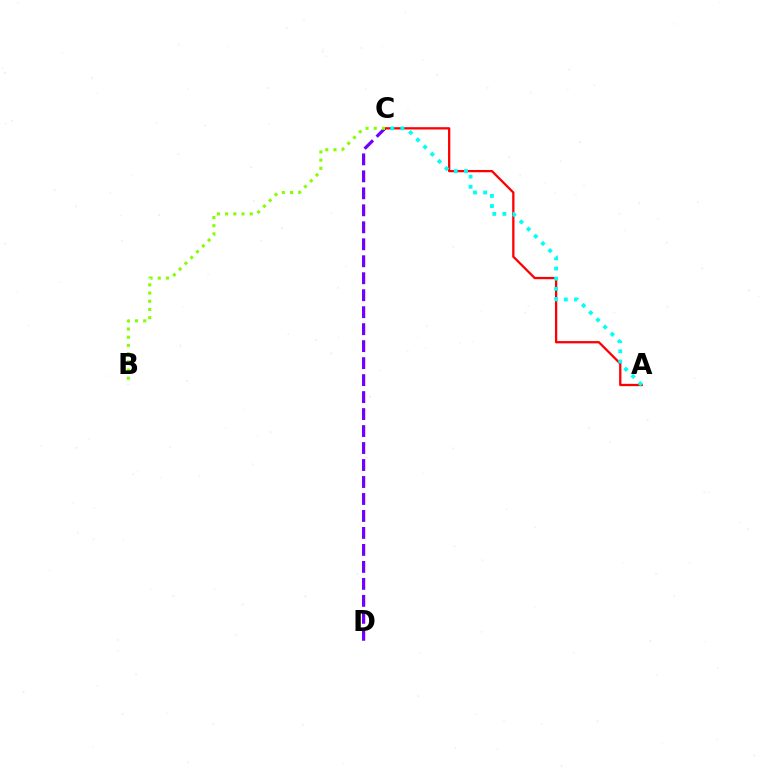{('A', 'C'): [{'color': '#ff0000', 'line_style': 'solid', 'thickness': 1.65}, {'color': '#00fff6', 'line_style': 'dotted', 'thickness': 2.76}], ('C', 'D'): [{'color': '#7200ff', 'line_style': 'dashed', 'thickness': 2.31}], ('B', 'C'): [{'color': '#84ff00', 'line_style': 'dotted', 'thickness': 2.23}]}